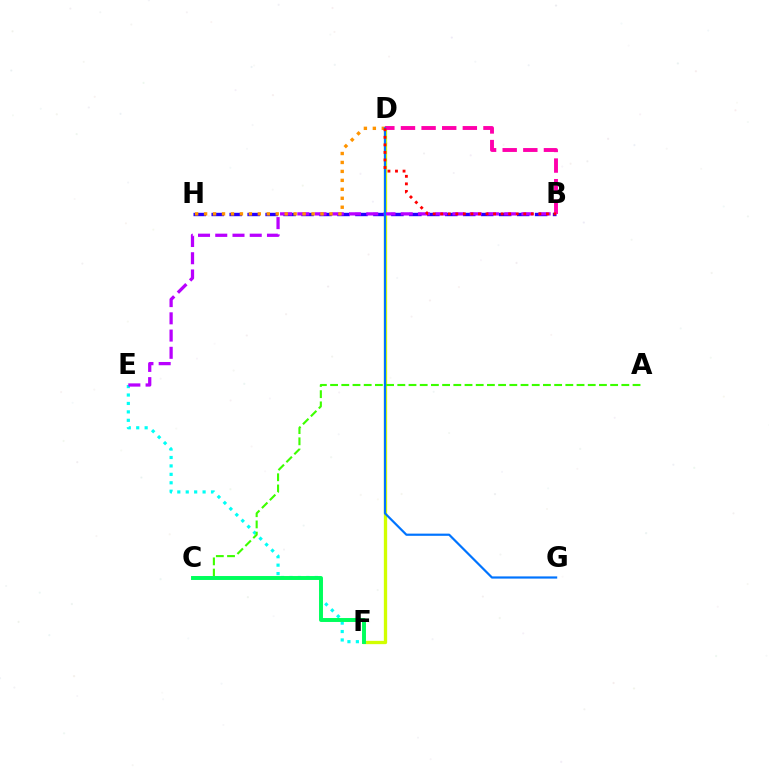{('E', 'F'): [{'color': '#00fff6', 'line_style': 'dotted', 'thickness': 2.29}], ('D', 'F'): [{'color': '#d1ff00', 'line_style': 'solid', 'thickness': 2.38}], ('B', 'H'): [{'color': '#2500ff', 'line_style': 'dashed', 'thickness': 2.44}], ('B', 'E'): [{'color': '#b900ff', 'line_style': 'dashed', 'thickness': 2.34}], ('B', 'D'): [{'color': '#ff00ac', 'line_style': 'dashed', 'thickness': 2.8}, {'color': '#ff0000', 'line_style': 'dotted', 'thickness': 2.05}], ('D', 'H'): [{'color': '#ff9400', 'line_style': 'dotted', 'thickness': 2.43}], ('A', 'C'): [{'color': '#3dff00', 'line_style': 'dashed', 'thickness': 1.52}], ('D', 'G'): [{'color': '#0074ff', 'line_style': 'solid', 'thickness': 1.58}], ('C', 'F'): [{'color': '#00ff5c', 'line_style': 'solid', 'thickness': 2.84}]}